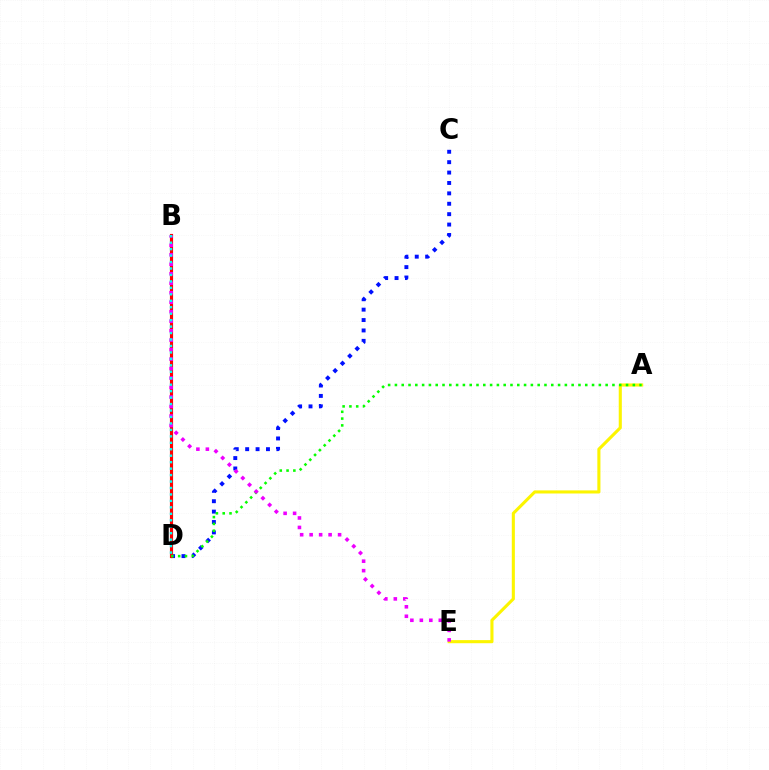{('C', 'D'): [{'color': '#0010ff', 'line_style': 'dotted', 'thickness': 2.83}], ('B', 'D'): [{'color': '#ff0000', 'line_style': 'solid', 'thickness': 2.27}, {'color': '#00fff6', 'line_style': 'dotted', 'thickness': 1.75}], ('A', 'E'): [{'color': '#fcf500', 'line_style': 'solid', 'thickness': 2.23}], ('A', 'D'): [{'color': '#08ff00', 'line_style': 'dotted', 'thickness': 1.85}], ('B', 'E'): [{'color': '#ee00ff', 'line_style': 'dotted', 'thickness': 2.58}]}